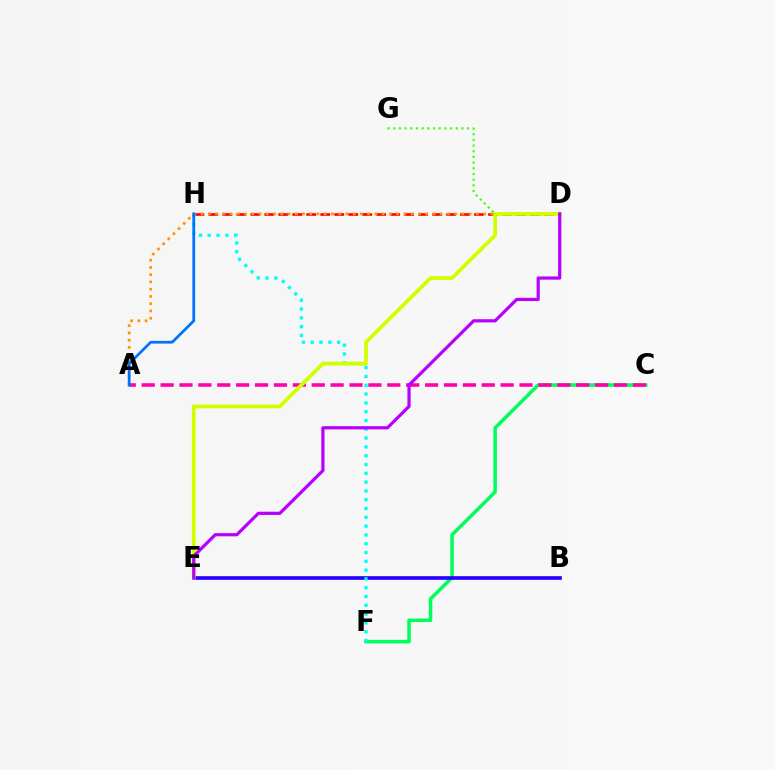{('D', 'H'): [{'color': '#ff0000', 'line_style': 'dashed', 'thickness': 1.9}], ('C', 'F'): [{'color': '#00ff5c', 'line_style': 'solid', 'thickness': 2.54}], ('A', 'D'): [{'color': '#ff9400', 'line_style': 'dotted', 'thickness': 1.97}], ('A', 'C'): [{'color': '#ff00ac', 'line_style': 'dashed', 'thickness': 2.57}], ('D', 'G'): [{'color': '#3dff00', 'line_style': 'dotted', 'thickness': 1.54}], ('B', 'E'): [{'color': '#2500ff', 'line_style': 'solid', 'thickness': 2.63}], ('F', 'H'): [{'color': '#00fff6', 'line_style': 'dotted', 'thickness': 2.39}], ('A', 'H'): [{'color': '#0074ff', 'line_style': 'solid', 'thickness': 1.99}], ('D', 'E'): [{'color': '#d1ff00', 'line_style': 'solid', 'thickness': 2.72}, {'color': '#b900ff', 'line_style': 'solid', 'thickness': 2.31}]}